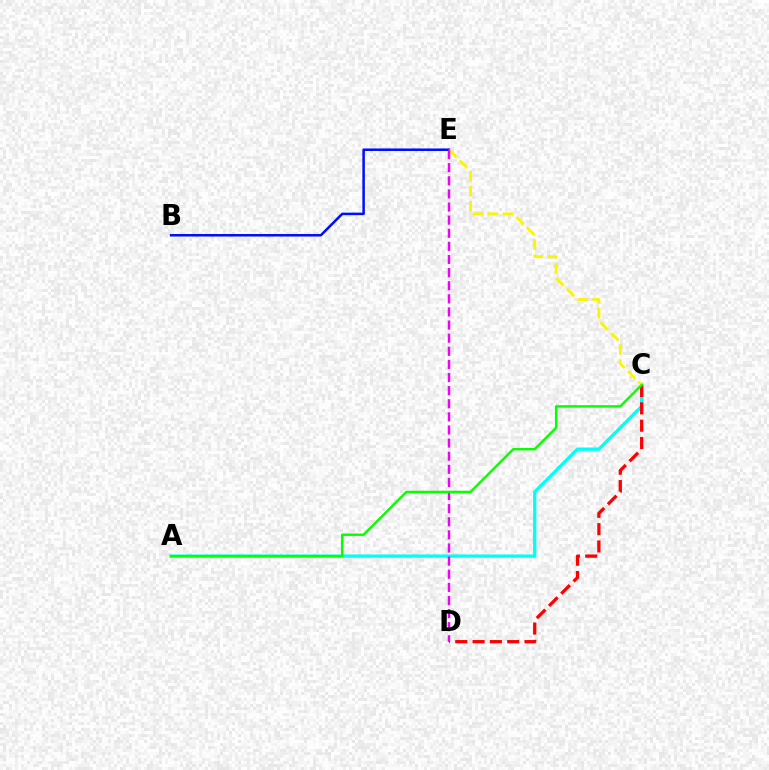{('A', 'C'): [{'color': '#00fff6', 'line_style': 'solid', 'thickness': 2.38}, {'color': '#08ff00', 'line_style': 'solid', 'thickness': 1.74}], ('B', 'E'): [{'color': '#0010ff', 'line_style': 'solid', 'thickness': 1.83}], ('C', 'D'): [{'color': '#ff0000', 'line_style': 'dashed', 'thickness': 2.35}], ('C', 'E'): [{'color': '#fcf500', 'line_style': 'dashed', 'thickness': 2.04}], ('D', 'E'): [{'color': '#ee00ff', 'line_style': 'dashed', 'thickness': 1.78}]}